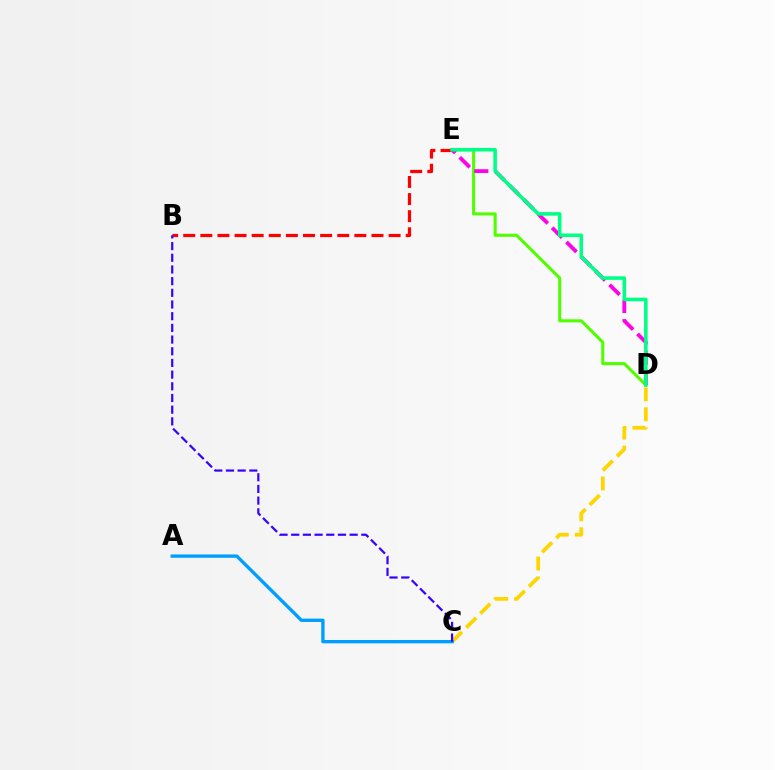{('D', 'E'): [{'color': '#4fff00', 'line_style': 'solid', 'thickness': 2.2}, {'color': '#ff00ed', 'line_style': 'dashed', 'thickness': 2.75}, {'color': '#00ff86', 'line_style': 'solid', 'thickness': 2.56}], ('B', 'E'): [{'color': '#ff0000', 'line_style': 'dashed', 'thickness': 2.33}], ('C', 'D'): [{'color': '#ffd500', 'line_style': 'dashed', 'thickness': 2.71}], ('A', 'C'): [{'color': '#009eff', 'line_style': 'solid', 'thickness': 2.4}], ('B', 'C'): [{'color': '#3700ff', 'line_style': 'dashed', 'thickness': 1.59}]}